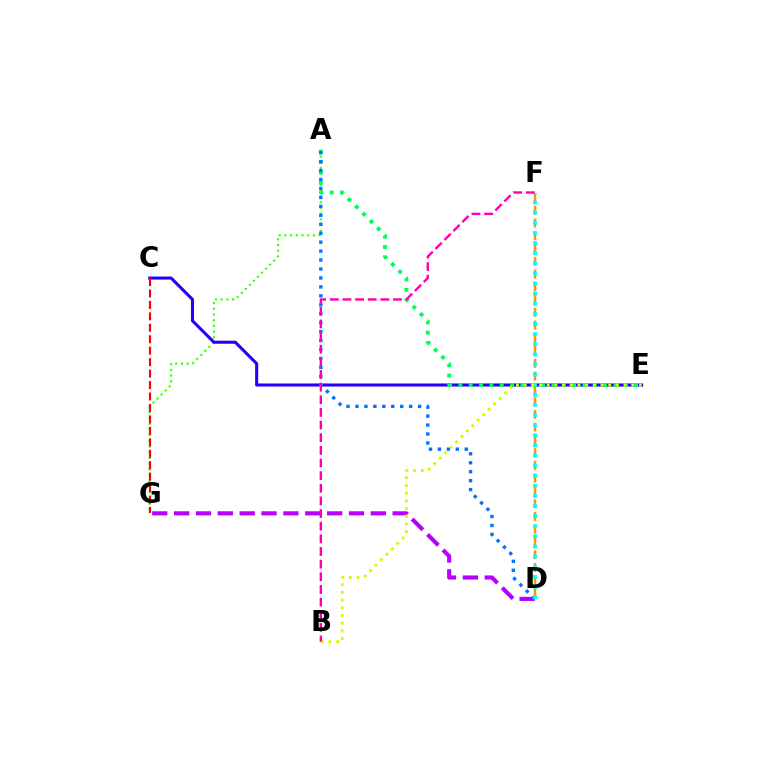{('A', 'G'): [{'color': '#3dff00', 'line_style': 'dotted', 'thickness': 1.55}], ('D', 'G'): [{'color': '#b900ff', 'line_style': 'dashed', 'thickness': 2.97}], ('C', 'E'): [{'color': '#2500ff', 'line_style': 'solid', 'thickness': 2.2}], ('D', 'F'): [{'color': '#ff9400', 'line_style': 'dashed', 'thickness': 1.73}, {'color': '#00fff6', 'line_style': 'dotted', 'thickness': 2.75}], ('A', 'E'): [{'color': '#00ff5c', 'line_style': 'dotted', 'thickness': 2.81}], ('A', 'D'): [{'color': '#0074ff', 'line_style': 'dotted', 'thickness': 2.43}], ('B', 'E'): [{'color': '#d1ff00', 'line_style': 'dotted', 'thickness': 2.09}], ('C', 'G'): [{'color': '#ff0000', 'line_style': 'dashed', 'thickness': 1.56}], ('B', 'F'): [{'color': '#ff00ac', 'line_style': 'dashed', 'thickness': 1.72}]}